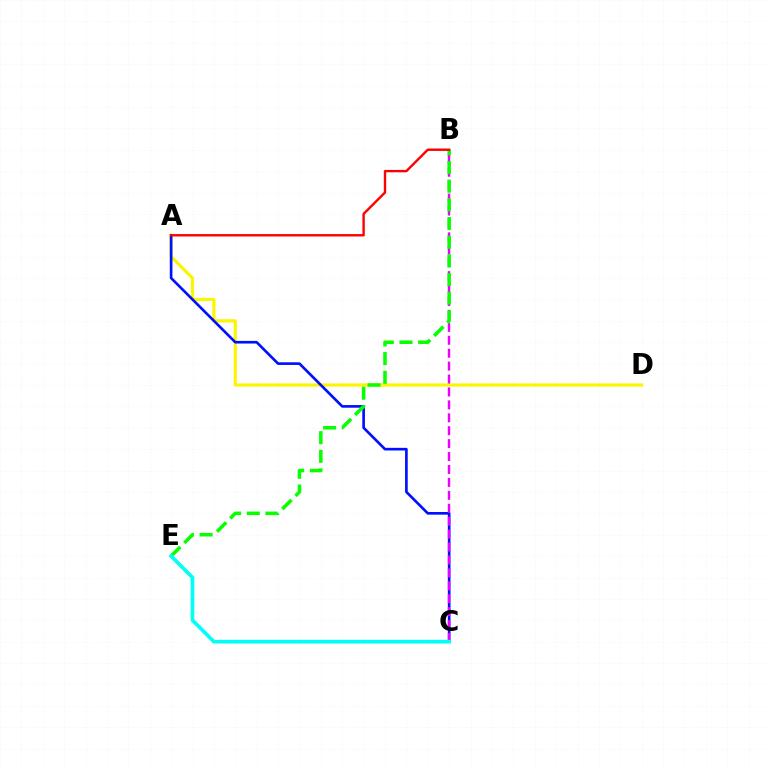{('A', 'D'): [{'color': '#fcf500', 'line_style': 'solid', 'thickness': 2.27}], ('A', 'C'): [{'color': '#0010ff', 'line_style': 'solid', 'thickness': 1.91}], ('B', 'C'): [{'color': '#ee00ff', 'line_style': 'dashed', 'thickness': 1.76}], ('B', 'E'): [{'color': '#08ff00', 'line_style': 'dashed', 'thickness': 2.54}], ('C', 'E'): [{'color': '#00fff6', 'line_style': 'solid', 'thickness': 2.63}], ('A', 'B'): [{'color': '#ff0000', 'line_style': 'solid', 'thickness': 1.72}]}